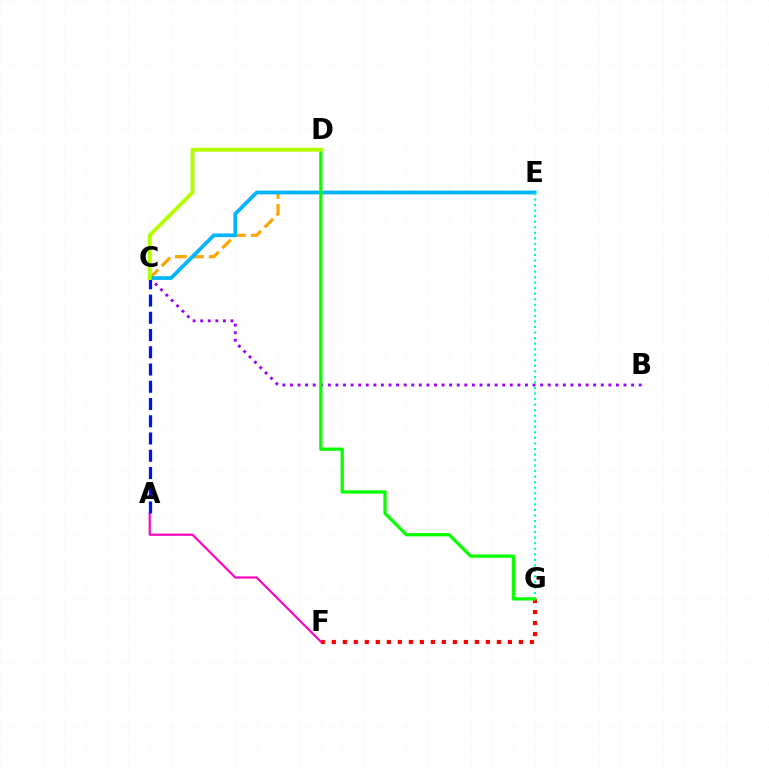{('C', 'E'): [{'color': '#ffa500', 'line_style': 'dashed', 'thickness': 2.31}, {'color': '#00b5ff', 'line_style': 'solid', 'thickness': 2.68}], ('F', 'G'): [{'color': '#ff0000', 'line_style': 'dotted', 'thickness': 2.99}], ('A', 'F'): [{'color': '#ff00bd', 'line_style': 'solid', 'thickness': 1.54}], ('B', 'C'): [{'color': '#9b00ff', 'line_style': 'dotted', 'thickness': 2.06}], ('A', 'C'): [{'color': '#0010ff', 'line_style': 'dashed', 'thickness': 2.34}], ('E', 'G'): [{'color': '#00ff9d', 'line_style': 'dotted', 'thickness': 1.51}], ('D', 'G'): [{'color': '#08ff00', 'line_style': 'solid', 'thickness': 2.34}], ('C', 'D'): [{'color': '#b3ff00', 'line_style': 'solid', 'thickness': 2.8}]}